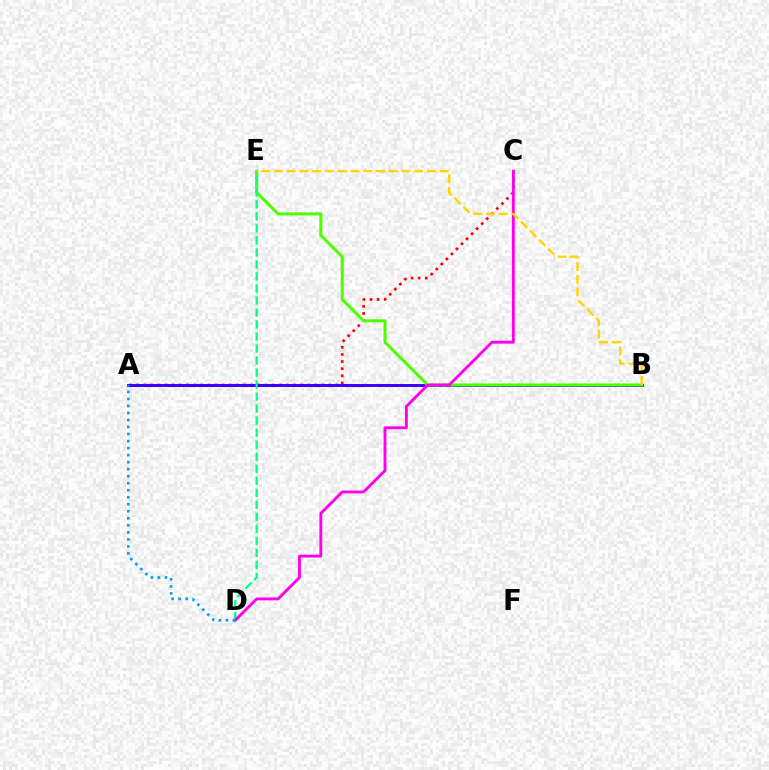{('A', 'C'): [{'color': '#ff0000', 'line_style': 'dotted', 'thickness': 1.94}], ('A', 'B'): [{'color': '#3700ff', 'line_style': 'solid', 'thickness': 2.11}], ('B', 'E'): [{'color': '#4fff00', 'line_style': 'solid', 'thickness': 2.2}, {'color': '#ffd500', 'line_style': 'dashed', 'thickness': 1.73}], ('D', 'E'): [{'color': '#00ff86', 'line_style': 'dashed', 'thickness': 1.63}], ('C', 'D'): [{'color': '#ff00ed', 'line_style': 'solid', 'thickness': 2.07}], ('A', 'D'): [{'color': '#009eff', 'line_style': 'dotted', 'thickness': 1.91}]}